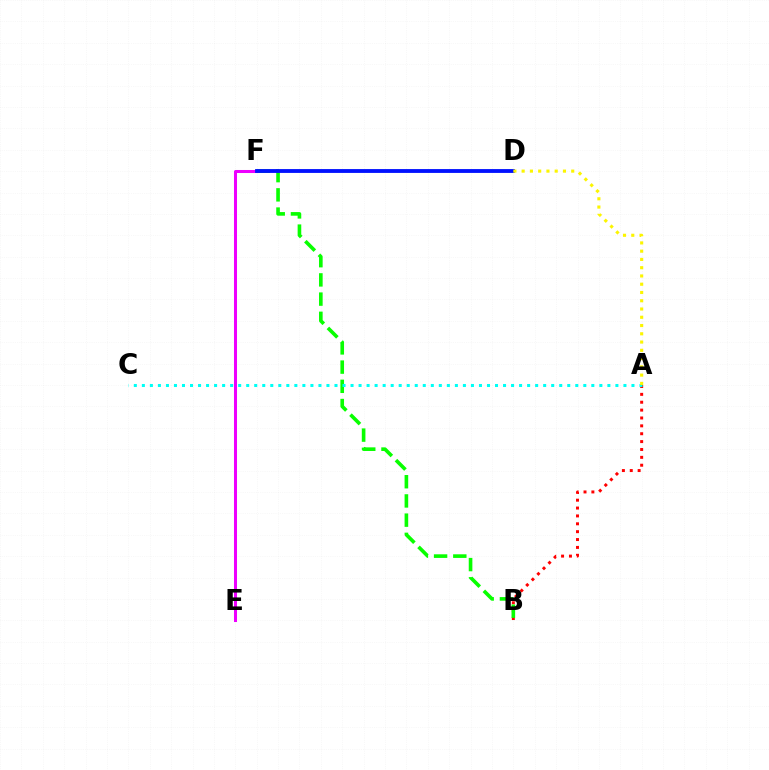{('A', 'B'): [{'color': '#ff0000', 'line_style': 'dotted', 'thickness': 2.14}], ('B', 'F'): [{'color': '#08ff00', 'line_style': 'dashed', 'thickness': 2.61}], ('E', 'F'): [{'color': '#ee00ff', 'line_style': 'solid', 'thickness': 2.18}], ('D', 'F'): [{'color': '#0010ff', 'line_style': 'solid', 'thickness': 2.76}], ('A', 'C'): [{'color': '#00fff6', 'line_style': 'dotted', 'thickness': 2.18}], ('A', 'D'): [{'color': '#fcf500', 'line_style': 'dotted', 'thickness': 2.24}]}